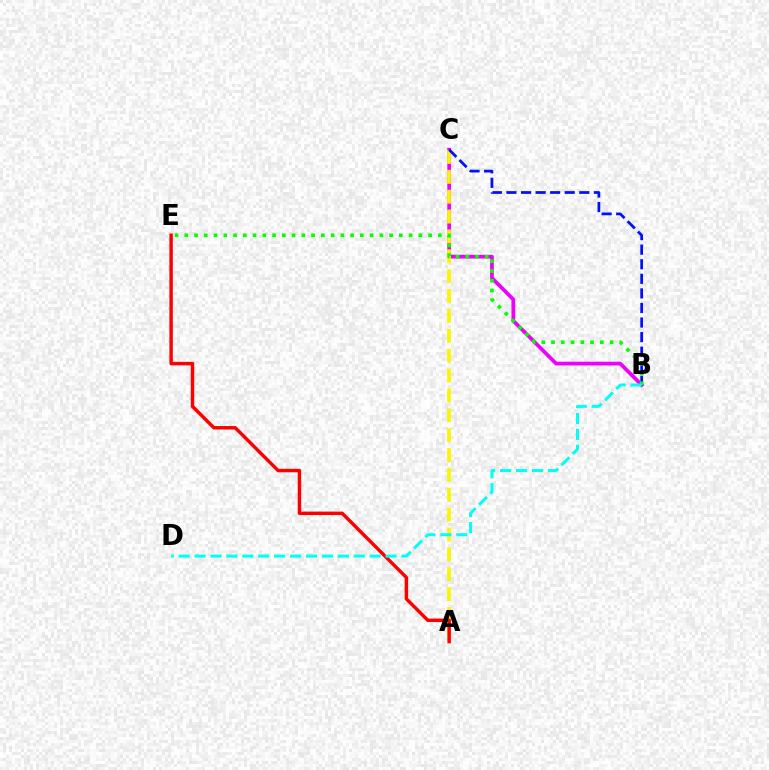{('B', 'C'): [{'color': '#ee00ff', 'line_style': 'solid', 'thickness': 2.71}, {'color': '#0010ff', 'line_style': 'dashed', 'thickness': 1.98}], ('A', 'C'): [{'color': '#fcf500', 'line_style': 'dashed', 'thickness': 2.7}], ('A', 'E'): [{'color': '#ff0000', 'line_style': 'solid', 'thickness': 2.47}], ('B', 'E'): [{'color': '#08ff00', 'line_style': 'dotted', 'thickness': 2.65}], ('B', 'D'): [{'color': '#00fff6', 'line_style': 'dashed', 'thickness': 2.16}]}